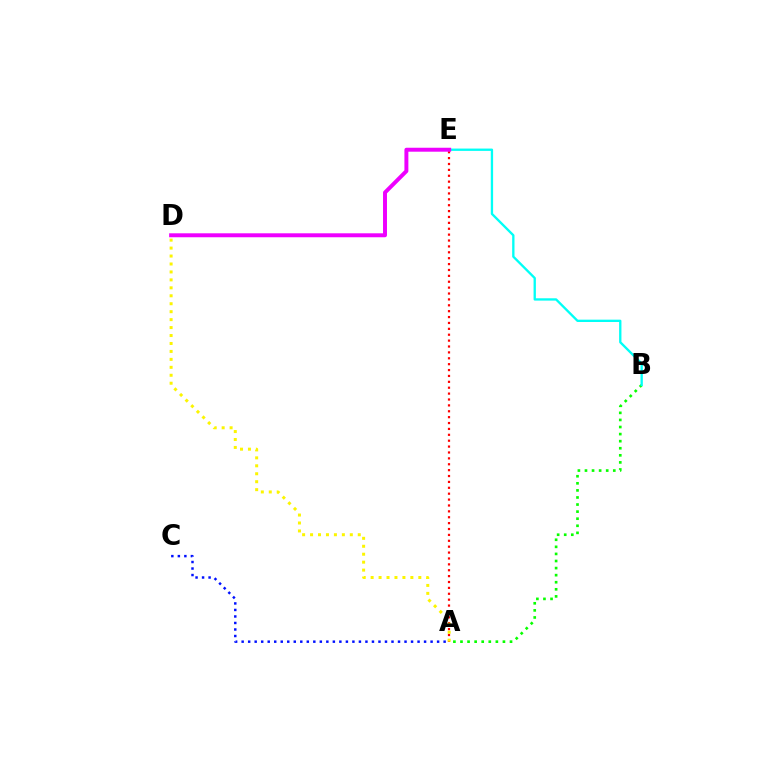{('A', 'E'): [{'color': '#ff0000', 'line_style': 'dotted', 'thickness': 1.6}], ('A', 'C'): [{'color': '#0010ff', 'line_style': 'dotted', 'thickness': 1.77}], ('A', 'B'): [{'color': '#08ff00', 'line_style': 'dotted', 'thickness': 1.92}], ('B', 'E'): [{'color': '#00fff6', 'line_style': 'solid', 'thickness': 1.68}], ('A', 'D'): [{'color': '#fcf500', 'line_style': 'dotted', 'thickness': 2.16}], ('D', 'E'): [{'color': '#ee00ff', 'line_style': 'solid', 'thickness': 2.85}]}